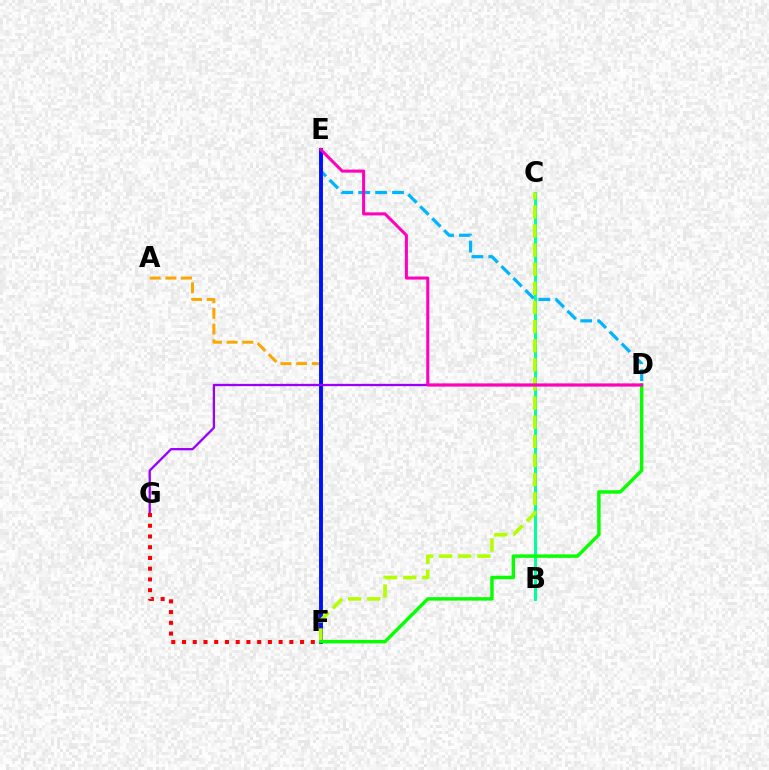{('D', 'E'): [{'color': '#00b5ff', 'line_style': 'dashed', 'thickness': 2.3}, {'color': '#ff00bd', 'line_style': 'solid', 'thickness': 2.19}], ('B', 'C'): [{'color': '#00ff9d', 'line_style': 'solid', 'thickness': 2.15}], ('A', 'F'): [{'color': '#ffa500', 'line_style': 'dashed', 'thickness': 2.13}], ('E', 'F'): [{'color': '#0010ff', 'line_style': 'solid', 'thickness': 2.79}], ('C', 'F'): [{'color': '#b3ff00', 'line_style': 'dashed', 'thickness': 2.6}], ('D', 'G'): [{'color': '#9b00ff', 'line_style': 'solid', 'thickness': 1.65}], ('F', 'G'): [{'color': '#ff0000', 'line_style': 'dotted', 'thickness': 2.92}], ('D', 'F'): [{'color': '#08ff00', 'line_style': 'solid', 'thickness': 2.47}]}